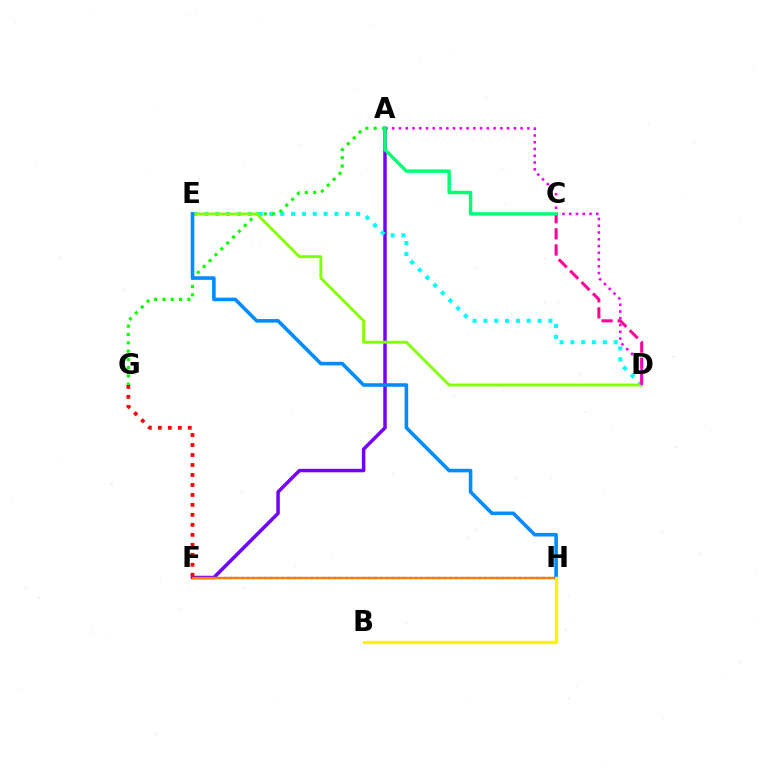{('A', 'F'): [{'color': '#7200ff', 'line_style': 'solid', 'thickness': 2.5}], ('F', 'H'): [{'color': '#0010ff', 'line_style': 'dotted', 'thickness': 1.57}, {'color': '#ff7c00', 'line_style': 'solid', 'thickness': 1.75}], ('D', 'E'): [{'color': '#00fff6', 'line_style': 'dotted', 'thickness': 2.94}, {'color': '#84ff00', 'line_style': 'solid', 'thickness': 2.05}], ('A', 'G'): [{'color': '#08ff00', 'line_style': 'dotted', 'thickness': 2.26}], ('F', 'G'): [{'color': '#ff0000', 'line_style': 'dotted', 'thickness': 2.71}], ('C', 'D'): [{'color': '#ff0094', 'line_style': 'dashed', 'thickness': 2.19}], ('E', 'H'): [{'color': '#008cff', 'line_style': 'solid', 'thickness': 2.57}], ('A', 'D'): [{'color': '#ee00ff', 'line_style': 'dotted', 'thickness': 1.84}], ('B', 'H'): [{'color': '#fcf500', 'line_style': 'solid', 'thickness': 2.42}], ('A', 'C'): [{'color': '#00ff74', 'line_style': 'solid', 'thickness': 2.47}]}